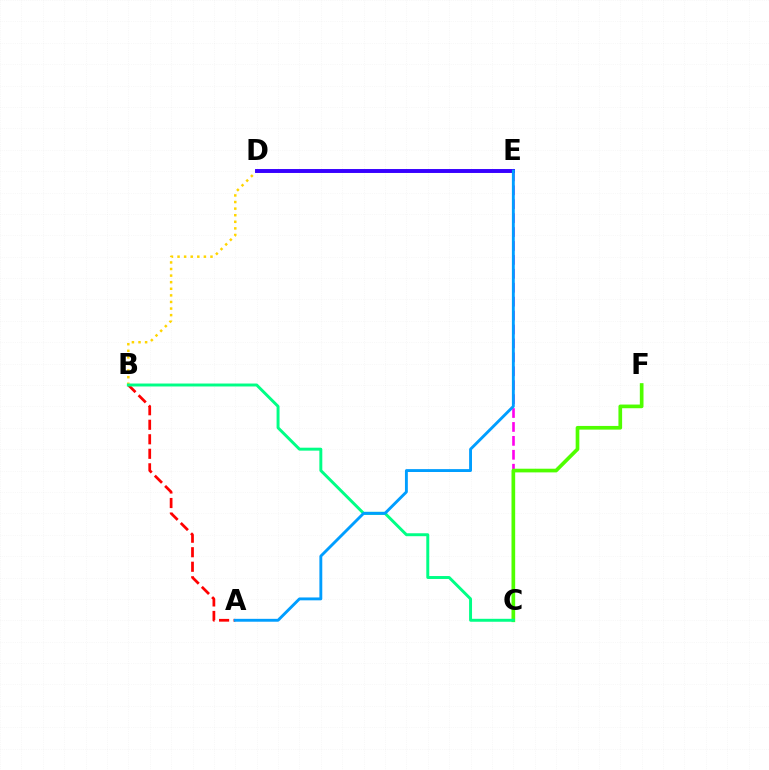{('B', 'D'): [{'color': '#ffd500', 'line_style': 'dotted', 'thickness': 1.79}], ('C', 'E'): [{'color': '#ff00ed', 'line_style': 'dashed', 'thickness': 1.89}], ('C', 'F'): [{'color': '#4fff00', 'line_style': 'solid', 'thickness': 2.65}], ('D', 'E'): [{'color': '#3700ff', 'line_style': 'solid', 'thickness': 2.82}], ('A', 'B'): [{'color': '#ff0000', 'line_style': 'dashed', 'thickness': 1.97}], ('B', 'C'): [{'color': '#00ff86', 'line_style': 'solid', 'thickness': 2.12}], ('A', 'E'): [{'color': '#009eff', 'line_style': 'solid', 'thickness': 2.07}]}